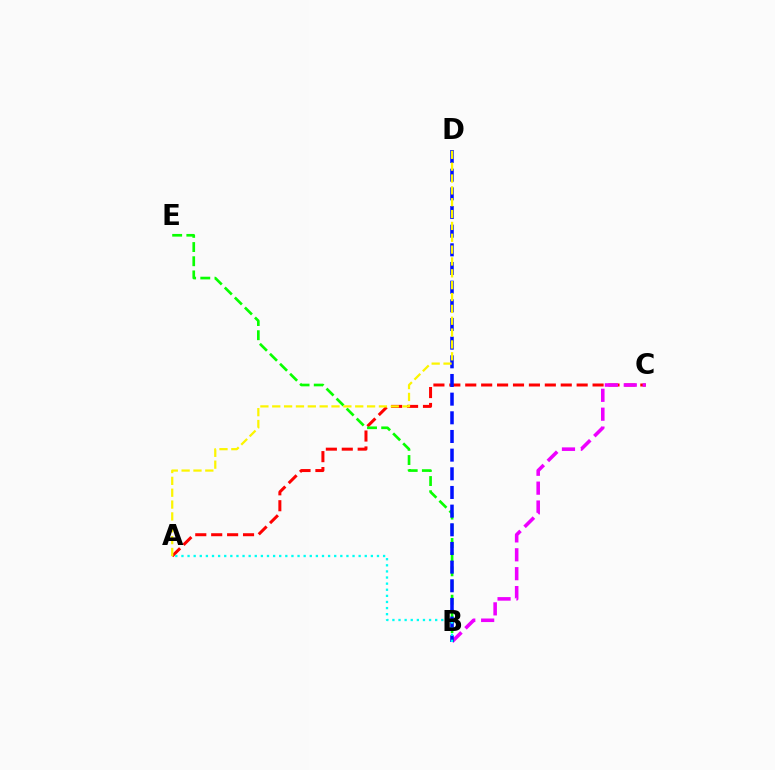{('A', 'C'): [{'color': '#ff0000', 'line_style': 'dashed', 'thickness': 2.16}], ('B', 'C'): [{'color': '#ee00ff', 'line_style': 'dashed', 'thickness': 2.57}], ('B', 'E'): [{'color': '#08ff00', 'line_style': 'dashed', 'thickness': 1.93}], ('B', 'D'): [{'color': '#0010ff', 'line_style': 'dashed', 'thickness': 2.54}], ('A', 'D'): [{'color': '#fcf500', 'line_style': 'dashed', 'thickness': 1.61}], ('A', 'B'): [{'color': '#00fff6', 'line_style': 'dotted', 'thickness': 1.66}]}